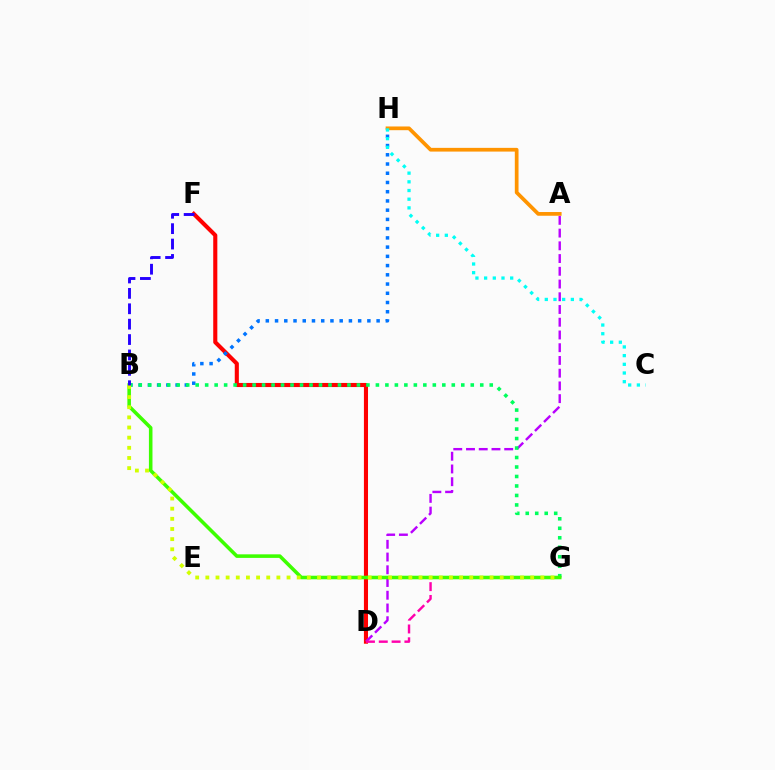{('D', 'F'): [{'color': '#ff0000', 'line_style': 'solid', 'thickness': 2.95}], ('A', 'D'): [{'color': '#b900ff', 'line_style': 'dashed', 'thickness': 1.73}], ('B', 'H'): [{'color': '#0074ff', 'line_style': 'dotted', 'thickness': 2.51}], ('A', 'H'): [{'color': '#ff9400', 'line_style': 'solid', 'thickness': 2.68}], ('C', 'H'): [{'color': '#00fff6', 'line_style': 'dotted', 'thickness': 2.36}], ('D', 'G'): [{'color': '#ff00ac', 'line_style': 'dashed', 'thickness': 1.74}], ('B', 'G'): [{'color': '#00ff5c', 'line_style': 'dotted', 'thickness': 2.58}, {'color': '#3dff00', 'line_style': 'solid', 'thickness': 2.56}, {'color': '#d1ff00', 'line_style': 'dotted', 'thickness': 2.76}], ('B', 'F'): [{'color': '#2500ff', 'line_style': 'dashed', 'thickness': 2.09}]}